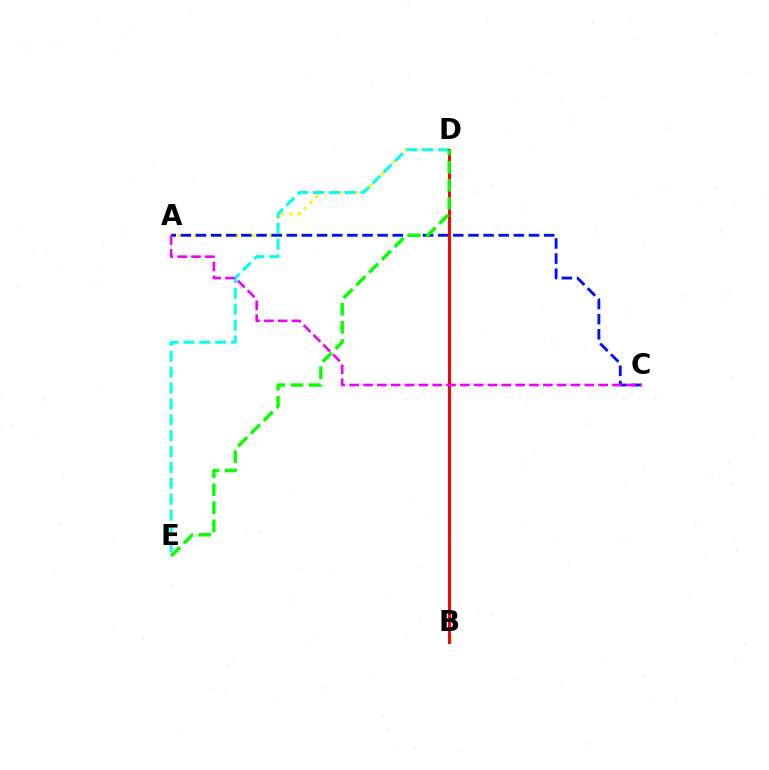{('A', 'D'): [{'color': '#fcf500', 'line_style': 'dotted', 'thickness': 2.26}], ('A', 'C'): [{'color': '#0010ff', 'line_style': 'dashed', 'thickness': 2.06}, {'color': '#ee00ff', 'line_style': 'dashed', 'thickness': 1.88}], ('D', 'E'): [{'color': '#00fff6', 'line_style': 'dashed', 'thickness': 2.16}, {'color': '#08ff00', 'line_style': 'dashed', 'thickness': 2.46}], ('B', 'D'): [{'color': '#ff0000', 'line_style': 'solid', 'thickness': 2.15}]}